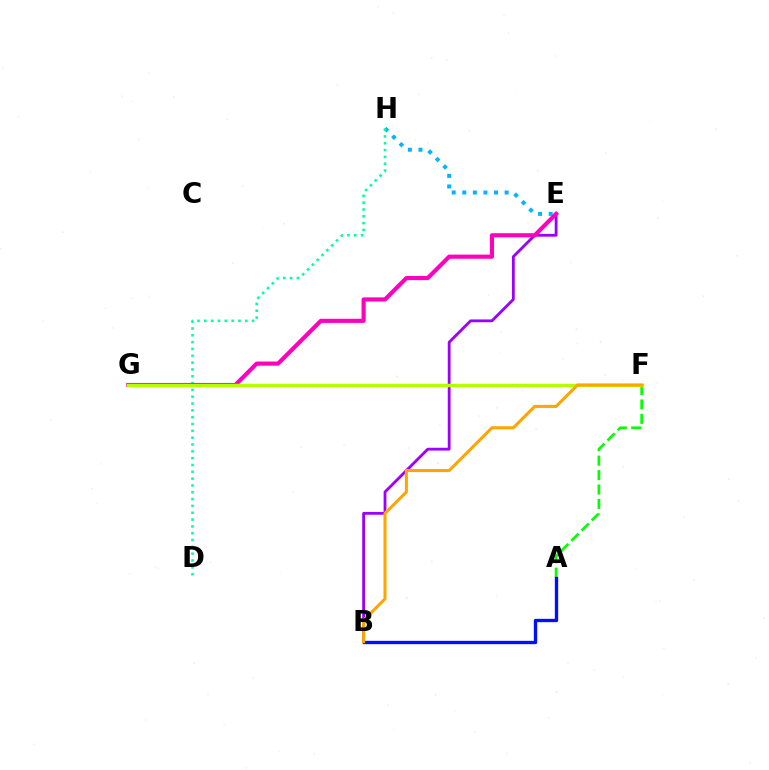{('A', 'F'): [{'color': '#08ff00', 'line_style': 'dashed', 'thickness': 1.96}], ('E', 'H'): [{'color': '#00b5ff', 'line_style': 'dotted', 'thickness': 2.87}], ('B', 'E'): [{'color': '#9b00ff', 'line_style': 'solid', 'thickness': 2.02}], ('D', 'H'): [{'color': '#00ff9d', 'line_style': 'dotted', 'thickness': 1.85}], ('F', 'G'): [{'color': '#ff0000', 'line_style': 'dashed', 'thickness': 1.92}, {'color': '#b3ff00', 'line_style': 'solid', 'thickness': 2.46}], ('E', 'G'): [{'color': '#ff00bd', 'line_style': 'solid', 'thickness': 2.98}], ('A', 'B'): [{'color': '#0010ff', 'line_style': 'solid', 'thickness': 2.4}], ('B', 'F'): [{'color': '#ffa500', 'line_style': 'solid', 'thickness': 2.2}]}